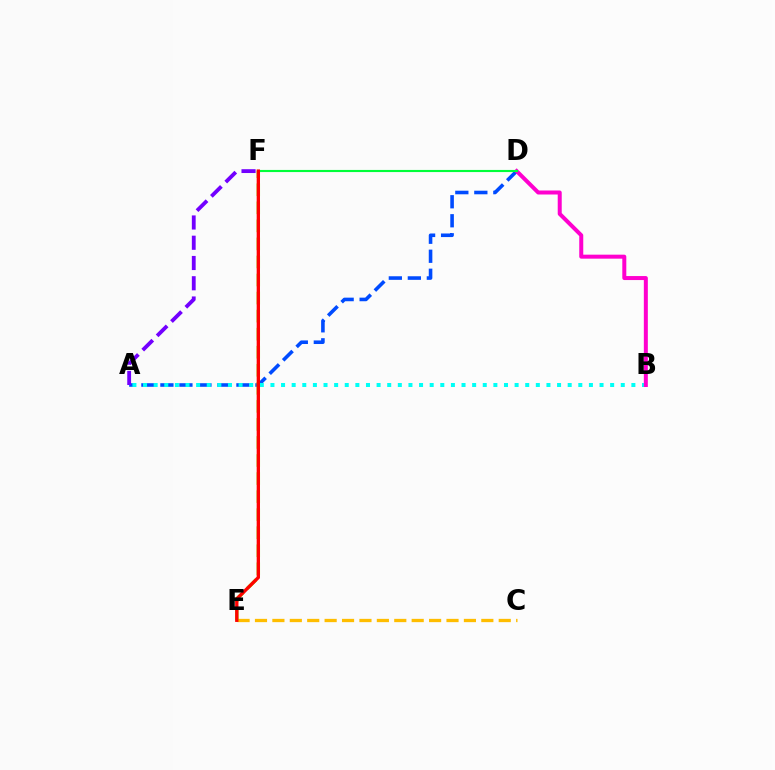{('A', 'D'): [{'color': '#004bff', 'line_style': 'dashed', 'thickness': 2.58}], ('C', 'E'): [{'color': '#ffbd00', 'line_style': 'dashed', 'thickness': 2.37}], ('E', 'F'): [{'color': '#84ff00', 'line_style': 'dashed', 'thickness': 2.45}, {'color': '#ff0000', 'line_style': 'solid', 'thickness': 2.4}], ('A', 'B'): [{'color': '#00fff6', 'line_style': 'dotted', 'thickness': 2.88}], ('A', 'F'): [{'color': '#7200ff', 'line_style': 'dashed', 'thickness': 2.75}], ('B', 'D'): [{'color': '#ff00cf', 'line_style': 'solid', 'thickness': 2.88}], ('D', 'F'): [{'color': '#00ff39', 'line_style': 'solid', 'thickness': 1.54}]}